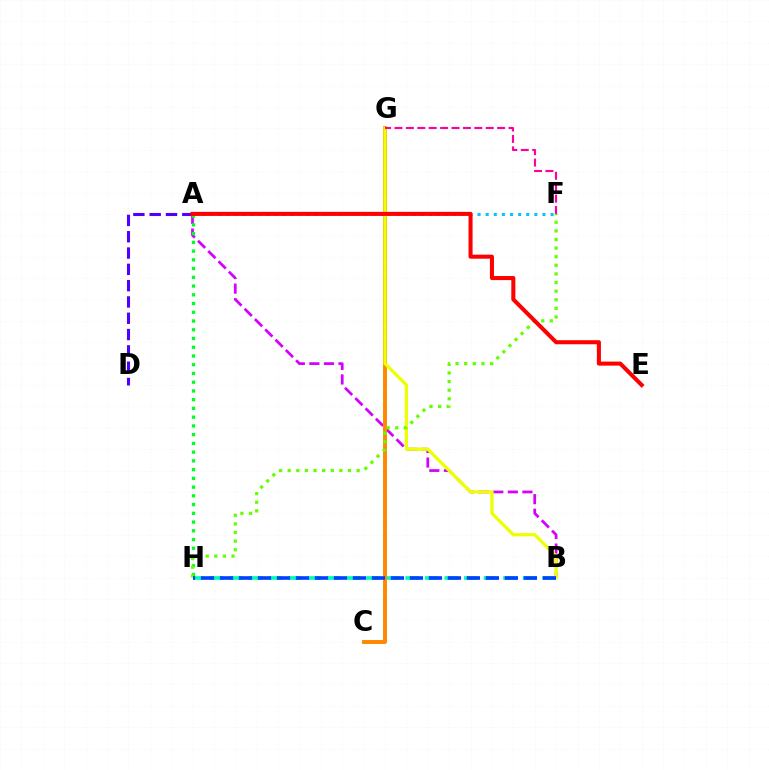{('B', 'H'): [{'color': '#00ffaf', 'line_style': 'dashed', 'thickness': 2.66}, {'color': '#003fff', 'line_style': 'dashed', 'thickness': 2.58}], ('A', 'B'): [{'color': '#d600ff', 'line_style': 'dashed', 'thickness': 1.98}], ('A', 'D'): [{'color': '#4f00ff', 'line_style': 'dashed', 'thickness': 2.22}], ('A', 'F'): [{'color': '#00c7ff', 'line_style': 'dotted', 'thickness': 2.2}], ('A', 'H'): [{'color': '#00ff27', 'line_style': 'dotted', 'thickness': 2.37}], ('C', 'G'): [{'color': '#ff8800', 'line_style': 'solid', 'thickness': 2.83}], ('B', 'G'): [{'color': '#eeff00', 'line_style': 'solid', 'thickness': 2.34}], ('F', 'H'): [{'color': '#66ff00', 'line_style': 'dotted', 'thickness': 2.34}], ('A', 'E'): [{'color': '#ff0000', 'line_style': 'solid', 'thickness': 2.92}], ('F', 'G'): [{'color': '#ff00a0', 'line_style': 'dashed', 'thickness': 1.55}]}